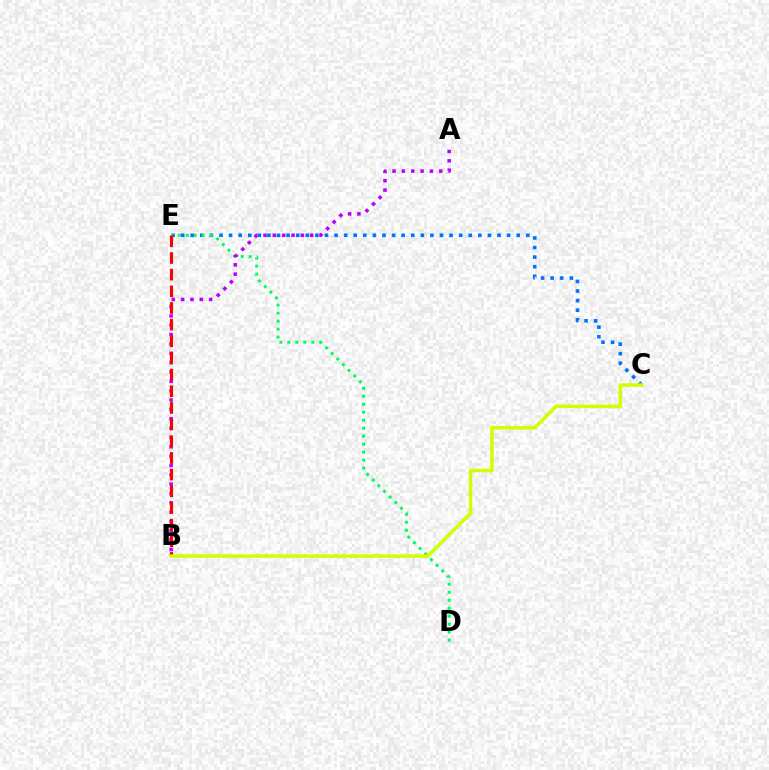{('C', 'E'): [{'color': '#0074ff', 'line_style': 'dotted', 'thickness': 2.6}], ('D', 'E'): [{'color': '#00ff5c', 'line_style': 'dotted', 'thickness': 2.17}], ('A', 'B'): [{'color': '#b900ff', 'line_style': 'dotted', 'thickness': 2.54}], ('B', 'E'): [{'color': '#ff0000', 'line_style': 'dashed', 'thickness': 2.26}], ('B', 'C'): [{'color': '#d1ff00', 'line_style': 'solid', 'thickness': 2.49}]}